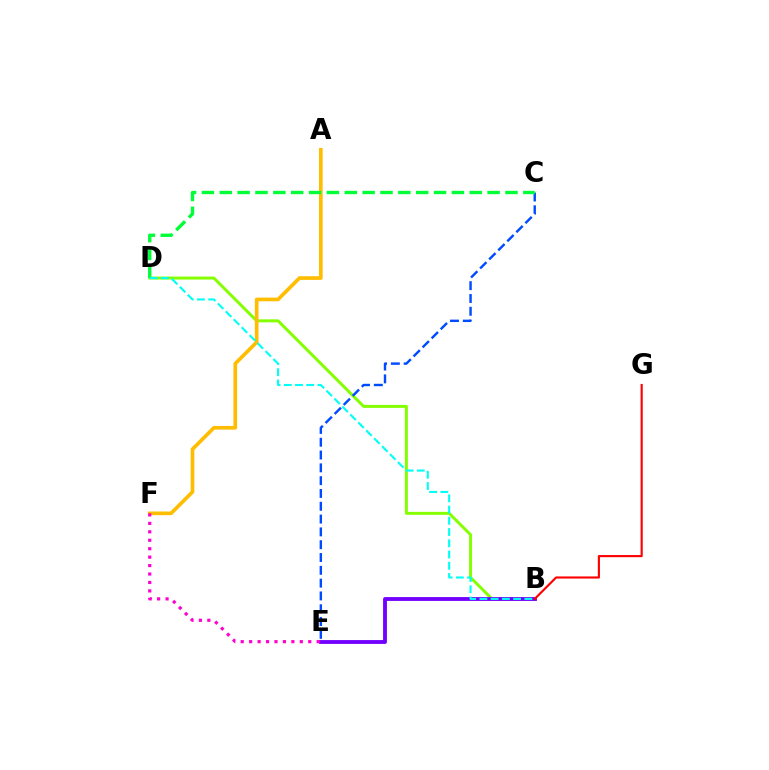{('B', 'D'): [{'color': '#84ff00', 'line_style': 'solid', 'thickness': 2.13}, {'color': '#00fff6', 'line_style': 'dashed', 'thickness': 1.53}], ('A', 'F'): [{'color': '#ffbd00', 'line_style': 'solid', 'thickness': 2.64}], ('B', 'E'): [{'color': '#7200ff', 'line_style': 'solid', 'thickness': 2.77}], ('C', 'E'): [{'color': '#004bff', 'line_style': 'dashed', 'thickness': 1.74}], ('E', 'F'): [{'color': '#ff00cf', 'line_style': 'dotted', 'thickness': 2.29}], ('C', 'D'): [{'color': '#00ff39', 'line_style': 'dashed', 'thickness': 2.43}], ('B', 'G'): [{'color': '#ff0000', 'line_style': 'solid', 'thickness': 1.54}]}